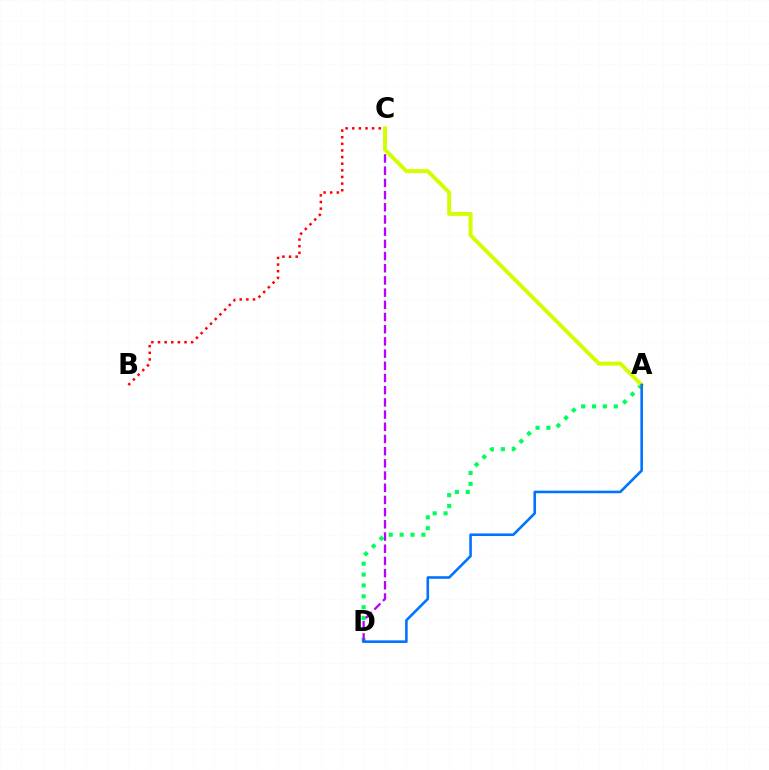{('A', 'D'): [{'color': '#00ff5c', 'line_style': 'dotted', 'thickness': 2.96}, {'color': '#0074ff', 'line_style': 'solid', 'thickness': 1.87}], ('C', 'D'): [{'color': '#b900ff', 'line_style': 'dashed', 'thickness': 1.66}], ('A', 'C'): [{'color': '#d1ff00', 'line_style': 'solid', 'thickness': 2.85}], ('B', 'C'): [{'color': '#ff0000', 'line_style': 'dotted', 'thickness': 1.8}]}